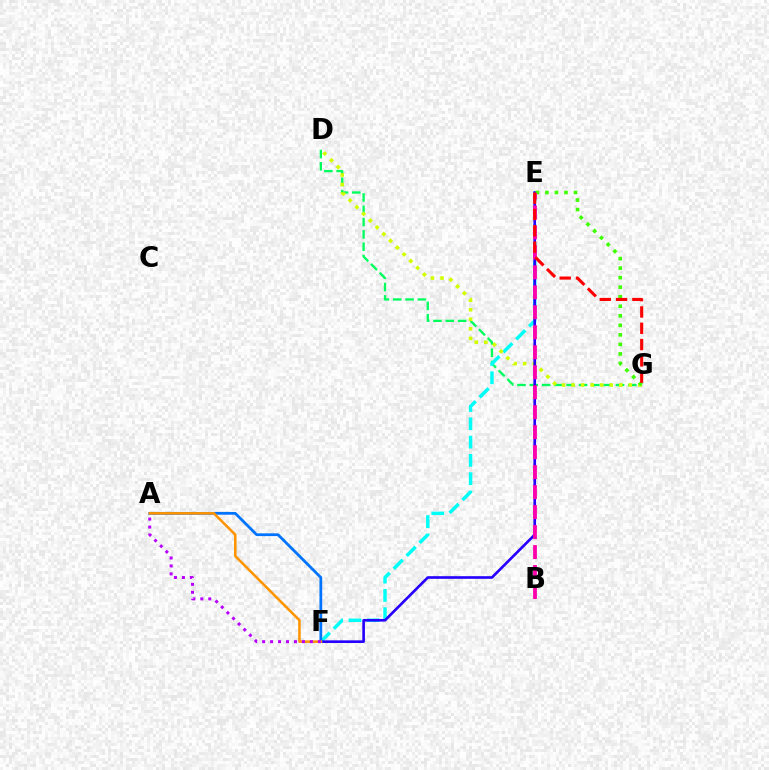{('D', 'G'): [{'color': '#00ff5c', 'line_style': 'dashed', 'thickness': 1.67}, {'color': '#d1ff00', 'line_style': 'dotted', 'thickness': 2.59}], ('E', 'F'): [{'color': '#00fff6', 'line_style': 'dashed', 'thickness': 2.49}, {'color': '#2500ff', 'line_style': 'solid', 'thickness': 1.9}], ('A', 'F'): [{'color': '#0074ff', 'line_style': 'solid', 'thickness': 1.99}, {'color': '#ff9400', 'line_style': 'solid', 'thickness': 1.84}, {'color': '#b900ff', 'line_style': 'dotted', 'thickness': 2.16}], ('E', 'G'): [{'color': '#3dff00', 'line_style': 'dotted', 'thickness': 2.59}, {'color': '#ff0000', 'line_style': 'dashed', 'thickness': 2.22}], ('B', 'E'): [{'color': '#ff00ac', 'line_style': 'dashed', 'thickness': 2.71}]}